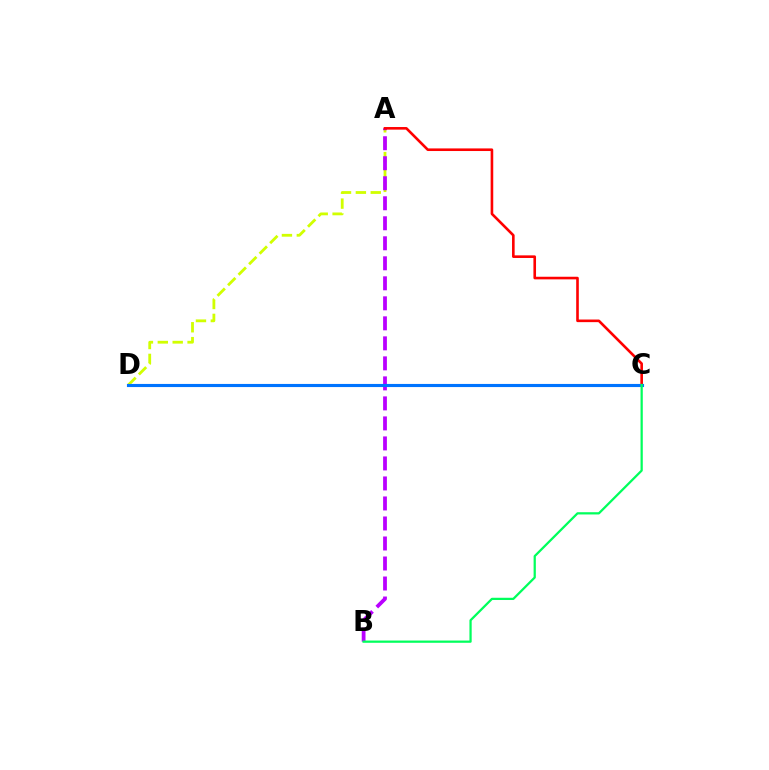{('A', 'D'): [{'color': '#d1ff00', 'line_style': 'dashed', 'thickness': 2.02}], ('A', 'B'): [{'color': '#b900ff', 'line_style': 'dashed', 'thickness': 2.72}], ('A', 'C'): [{'color': '#ff0000', 'line_style': 'solid', 'thickness': 1.88}], ('C', 'D'): [{'color': '#0074ff', 'line_style': 'solid', 'thickness': 2.24}], ('B', 'C'): [{'color': '#00ff5c', 'line_style': 'solid', 'thickness': 1.62}]}